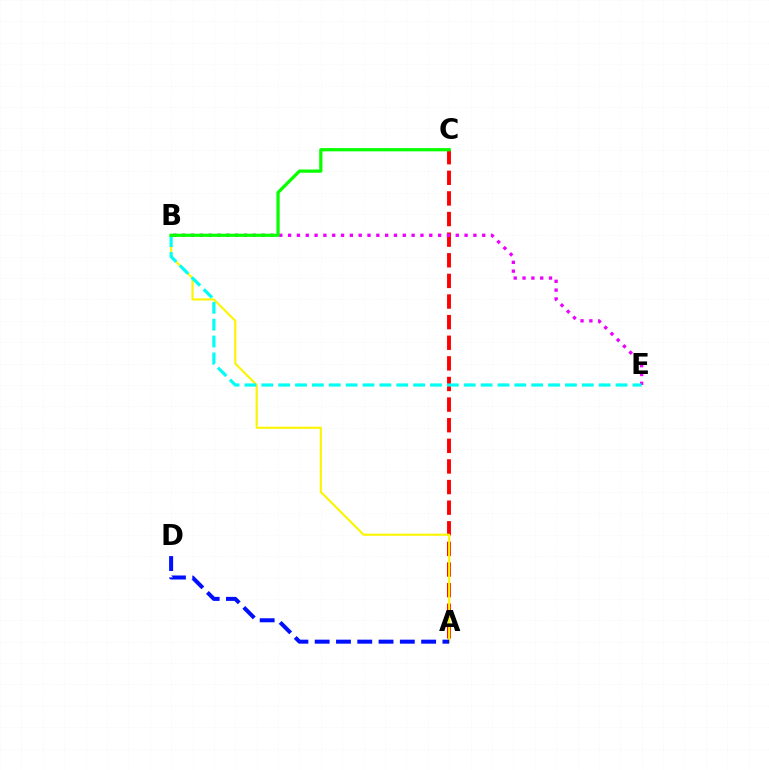{('A', 'C'): [{'color': '#ff0000', 'line_style': 'dashed', 'thickness': 2.8}], ('B', 'E'): [{'color': '#ee00ff', 'line_style': 'dotted', 'thickness': 2.4}, {'color': '#00fff6', 'line_style': 'dashed', 'thickness': 2.29}], ('A', 'B'): [{'color': '#fcf500', 'line_style': 'solid', 'thickness': 1.53}], ('B', 'C'): [{'color': '#08ff00', 'line_style': 'solid', 'thickness': 2.33}], ('A', 'D'): [{'color': '#0010ff', 'line_style': 'dashed', 'thickness': 2.89}]}